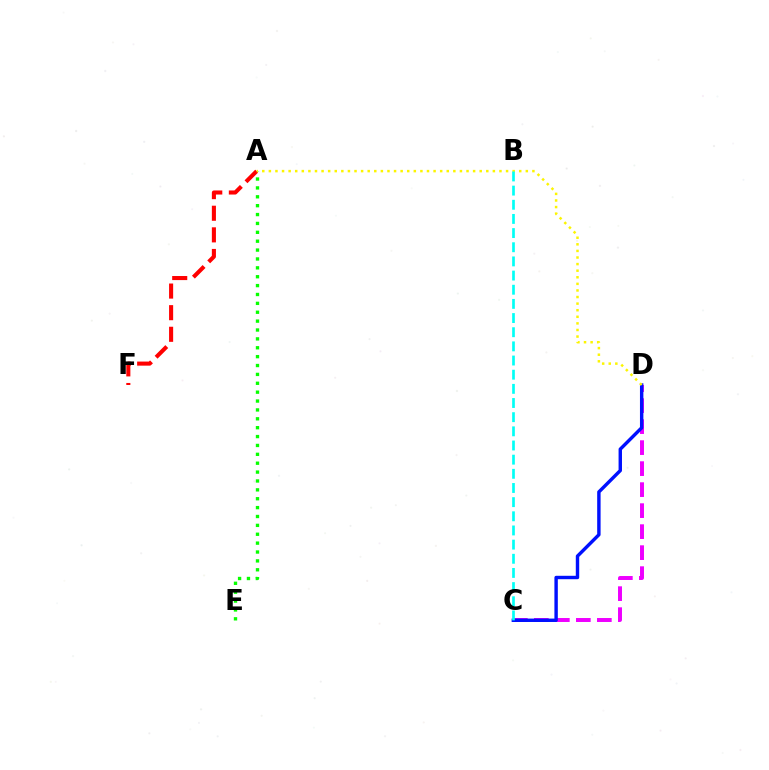{('C', 'D'): [{'color': '#ee00ff', 'line_style': 'dashed', 'thickness': 2.85}, {'color': '#0010ff', 'line_style': 'solid', 'thickness': 2.46}], ('A', 'E'): [{'color': '#08ff00', 'line_style': 'dotted', 'thickness': 2.41}], ('A', 'F'): [{'color': '#ff0000', 'line_style': 'dashed', 'thickness': 2.94}], ('A', 'D'): [{'color': '#fcf500', 'line_style': 'dotted', 'thickness': 1.79}], ('B', 'C'): [{'color': '#00fff6', 'line_style': 'dashed', 'thickness': 1.92}]}